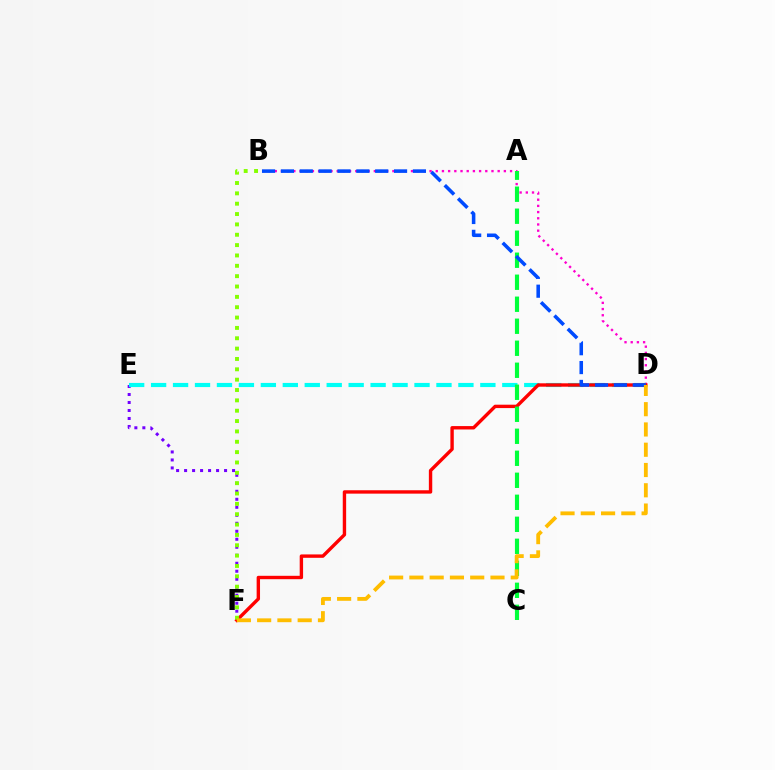{('B', 'D'): [{'color': '#ff00cf', 'line_style': 'dotted', 'thickness': 1.68}, {'color': '#004bff', 'line_style': 'dashed', 'thickness': 2.56}], ('E', 'F'): [{'color': '#7200ff', 'line_style': 'dotted', 'thickness': 2.17}], ('D', 'E'): [{'color': '#00fff6', 'line_style': 'dashed', 'thickness': 2.98}], ('D', 'F'): [{'color': '#ff0000', 'line_style': 'solid', 'thickness': 2.44}, {'color': '#ffbd00', 'line_style': 'dashed', 'thickness': 2.75}], ('B', 'F'): [{'color': '#84ff00', 'line_style': 'dotted', 'thickness': 2.81}], ('A', 'C'): [{'color': '#00ff39', 'line_style': 'dashed', 'thickness': 2.99}]}